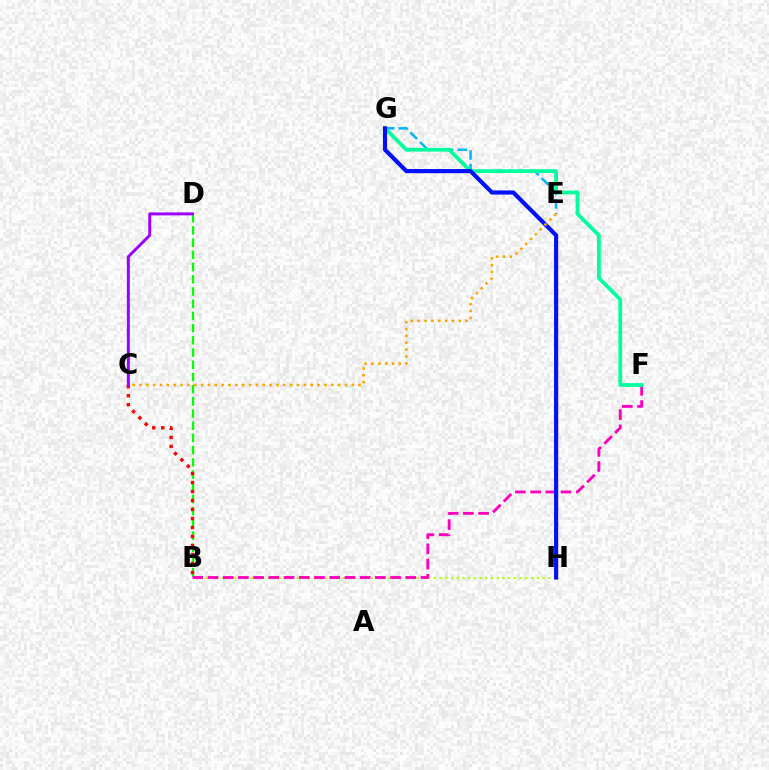{('B', 'D'): [{'color': '#08ff00', 'line_style': 'dashed', 'thickness': 1.66}], ('B', 'C'): [{'color': '#ff0000', 'line_style': 'dotted', 'thickness': 2.44}], ('B', 'H'): [{'color': '#b3ff00', 'line_style': 'dotted', 'thickness': 1.55}], ('E', 'G'): [{'color': '#00b5ff', 'line_style': 'dashed', 'thickness': 1.84}], ('C', 'D'): [{'color': '#9b00ff', 'line_style': 'solid', 'thickness': 2.13}], ('B', 'F'): [{'color': '#ff00bd', 'line_style': 'dashed', 'thickness': 2.07}], ('F', 'G'): [{'color': '#00ff9d', 'line_style': 'solid', 'thickness': 2.7}], ('G', 'H'): [{'color': '#0010ff', 'line_style': 'solid', 'thickness': 2.99}], ('C', 'E'): [{'color': '#ffa500', 'line_style': 'dotted', 'thickness': 1.86}]}